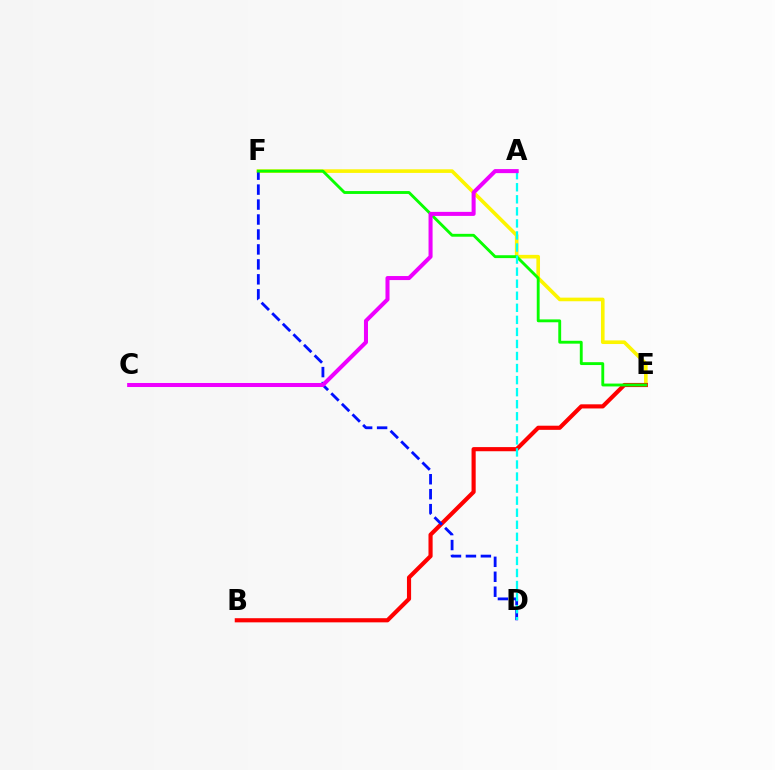{('E', 'F'): [{'color': '#fcf500', 'line_style': 'solid', 'thickness': 2.6}, {'color': '#08ff00', 'line_style': 'solid', 'thickness': 2.07}], ('B', 'E'): [{'color': '#ff0000', 'line_style': 'solid', 'thickness': 2.98}], ('D', 'F'): [{'color': '#0010ff', 'line_style': 'dashed', 'thickness': 2.03}], ('A', 'D'): [{'color': '#00fff6', 'line_style': 'dashed', 'thickness': 1.64}], ('A', 'C'): [{'color': '#ee00ff', 'line_style': 'solid', 'thickness': 2.9}]}